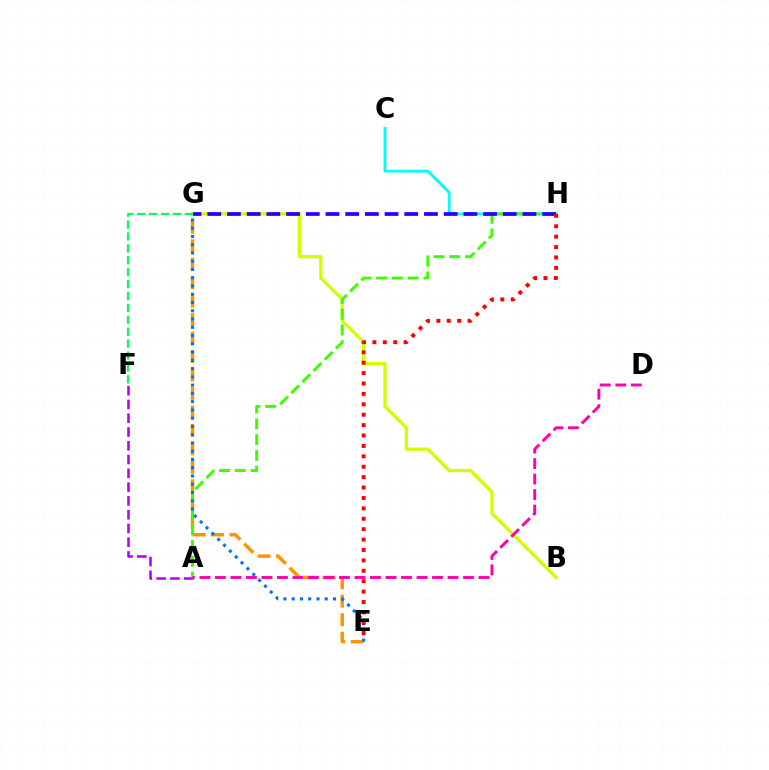{('A', 'F'): [{'color': '#b900ff', 'line_style': 'dashed', 'thickness': 1.87}], ('B', 'G'): [{'color': '#d1ff00', 'line_style': 'solid', 'thickness': 2.35}], ('C', 'H'): [{'color': '#00fff6', 'line_style': 'solid', 'thickness': 2.03}], ('E', 'G'): [{'color': '#ff9400', 'line_style': 'dashed', 'thickness': 2.51}, {'color': '#0074ff', 'line_style': 'dotted', 'thickness': 2.24}], ('A', 'H'): [{'color': '#3dff00', 'line_style': 'dashed', 'thickness': 2.14}], ('A', 'D'): [{'color': '#ff00ac', 'line_style': 'dashed', 'thickness': 2.11}], ('G', 'H'): [{'color': '#2500ff', 'line_style': 'dashed', 'thickness': 2.68}], ('E', 'H'): [{'color': '#ff0000', 'line_style': 'dotted', 'thickness': 2.83}], ('F', 'G'): [{'color': '#00ff5c', 'line_style': 'dashed', 'thickness': 1.62}]}